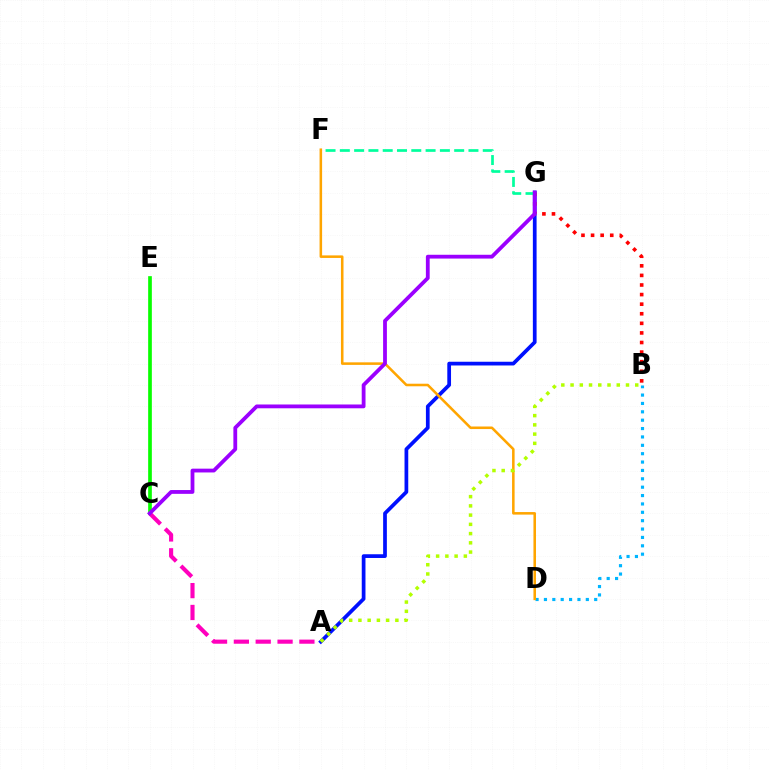{('B', 'D'): [{'color': '#00b5ff', 'line_style': 'dotted', 'thickness': 2.28}], ('A', 'G'): [{'color': '#0010ff', 'line_style': 'solid', 'thickness': 2.68}], ('C', 'E'): [{'color': '#08ff00', 'line_style': 'solid', 'thickness': 2.65}], ('B', 'G'): [{'color': '#ff0000', 'line_style': 'dotted', 'thickness': 2.6}], ('A', 'C'): [{'color': '#ff00bd', 'line_style': 'dashed', 'thickness': 2.97}], ('F', 'G'): [{'color': '#00ff9d', 'line_style': 'dashed', 'thickness': 1.94}], ('D', 'F'): [{'color': '#ffa500', 'line_style': 'solid', 'thickness': 1.84}], ('C', 'G'): [{'color': '#9b00ff', 'line_style': 'solid', 'thickness': 2.73}], ('A', 'B'): [{'color': '#b3ff00', 'line_style': 'dotted', 'thickness': 2.51}]}